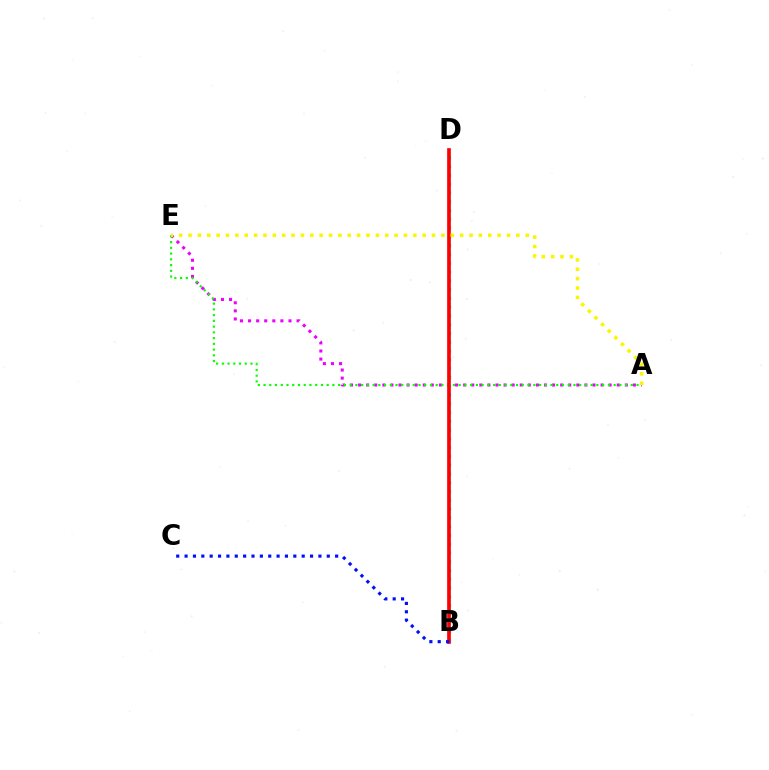{('A', 'E'): [{'color': '#ee00ff', 'line_style': 'dotted', 'thickness': 2.2}, {'color': '#08ff00', 'line_style': 'dotted', 'thickness': 1.56}, {'color': '#fcf500', 'line_style': 'dotted', 'thickness': 2.54}], ('B', 'D'): [{'color': '#00fff6', 'line_style': 'dotted', 'thickness': 2.39}, {'color': '#ff0000', 'line_style': 'solid', 'thickness': 2.65}], ('B', 'C'): [{'color': '#0010ff', 'line_style': 'dotted', 'thickness': 2.27}]}